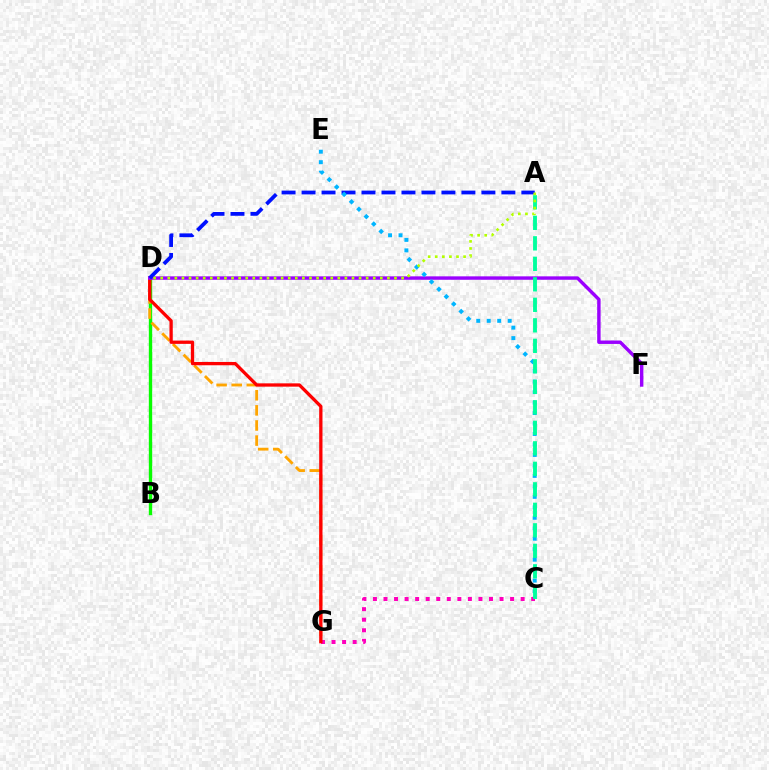{('B', 'D'): [{'color': '#08ff00', 'line_style': 'solid', 'thickness': 2.41}], ('D', 'G'): [{'color': '#ffa500', 'line_style': 'dashed', 'thickness': 2.05}, {'color': '#ff0000', 'line_style': 'solid', 'thickness': 2.37}], ('C', 'G'): [{'color': '#ff00bd', 'line_style': 'dotted', 'thickness': 2.87}], ('D', 'F'): [{'color': '#9b00ff', 'line_style': 'solid', 'thickness': 2.47}], ('A', 'D'): [{'color': '#0010ff', 'line_style': 'dashed', 'thickness': 2.71}, {'color': '#b3ff00', 'line_style': 'dotted', 'thickness': 1.92}], ('C', 'E'): [{'color': '#00b5ff', 'line_style': 'dotted', 'thickness': 2.85}], ('A', 'C'): [{'color': '#00ff9d', 'line_style': 'dashed', 'thickness': 2.79}]}